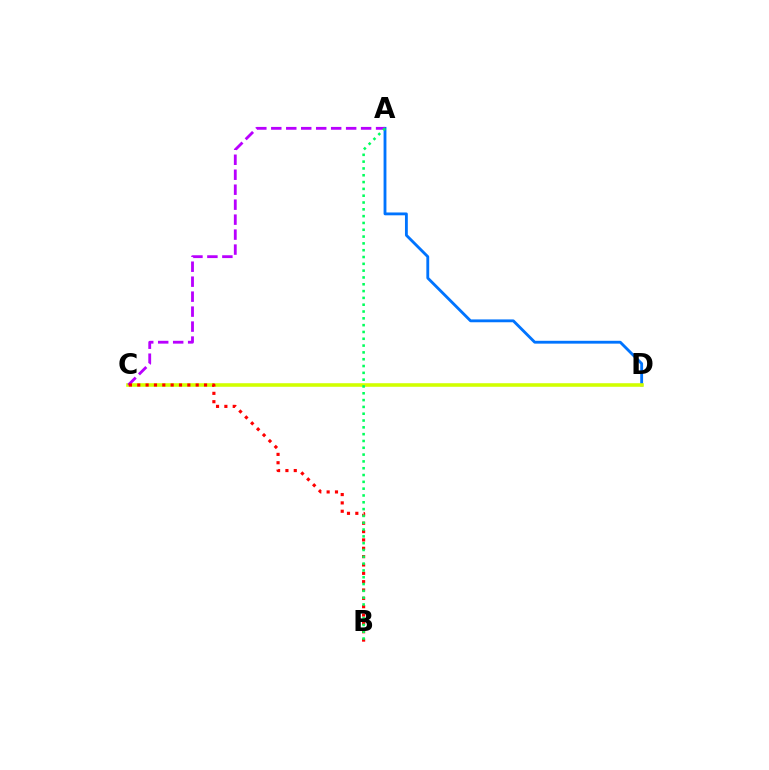{('A', 'D'): [{'color': '#0074ff', 'line_style': 'solid', 'thickness': 2.05}], ('C', 'D'): [{'color': '#d1ff00', 'line_style': 'solid', 'thickness': 2.57}], ('A', 'C'): [{'color': '#b900ff', 'line_style': 'dashed', 'thickness': 2.03}], ('B', 'C'): [{'color': '#ff0000', 'line_style': 'dotted', 'thickness': 2.27}], ('A', 'B'): [{'color': '#00ff5c', 'line_style': 'dotted', 'thickness': 1.85}]}